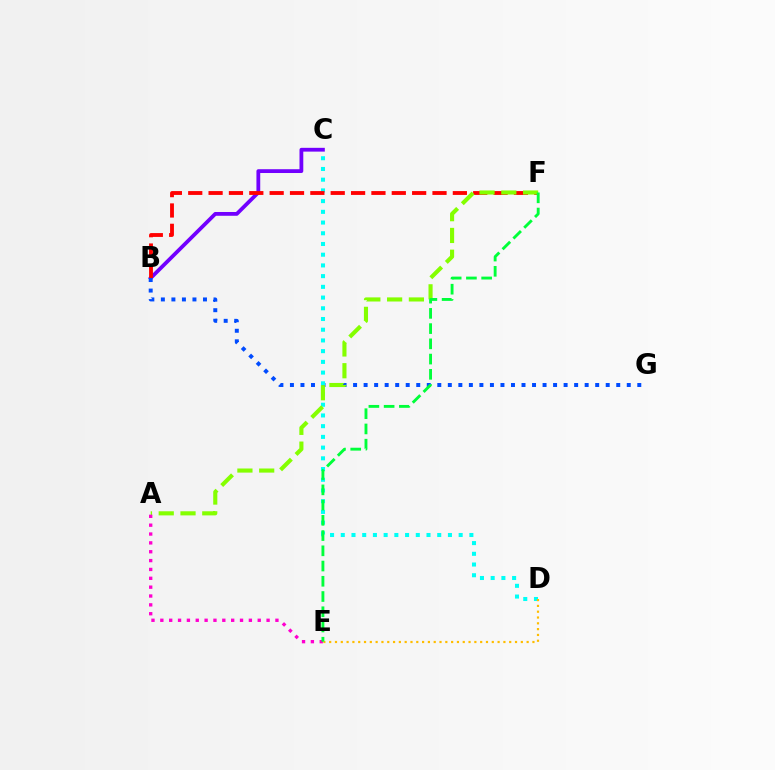{('B', 'C'): [{'color': '#7200ff', 'line_style': 'solid', 'thickness': 2.73}], ('B', 'G'): [{'color': '#004bff', 'line_style': 'dotted', 'thickness': 2.86}], ('C', 'D'): [{'color': '#00fff6', 'line_style': 'dotted', 'thickness': 2.91}], ('B', 'F'): [{'color': '#ff0000', 'line_style': 'dashed', 'thickness': 2.77}], ('D', 'E'): [{'color': '#ffbd00', 'line_style': 'dotted', 'thickness': 1.58}], ('A', 'F'): [{'color': '#84ff00', 'line_style': 'dashed', 'thickness': 2.96}], ('A', 'E'): [{'color': '#ff00cf', 'line_style': 'dotted', 'thickness': 2.41}], ('E', 'F'): [{'color': '#00ff39', 'line_style': 'dashed', 'thickness': 2.07}]}